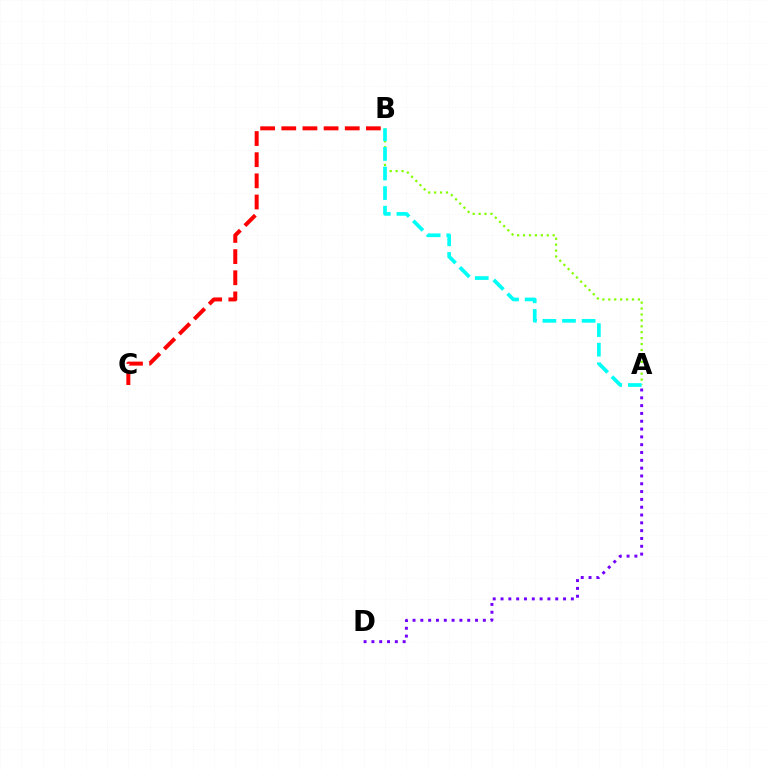{('A', 'B'): [{'color': '#84ff00', 'line_style': 'dotted', 'thickness': 1.61}, {'color': '#00fff6', 'line_style': 'dashed', 'thickness': 2.66}], ('B', 'C'): [{'color': '#ff0000', 'line_style': 'dashed', 'thickness': 2.87}], ('A', 'D'): [{'color': '#7200ff', 'line_style': 'dotted', 'thickness': 2.12}]}